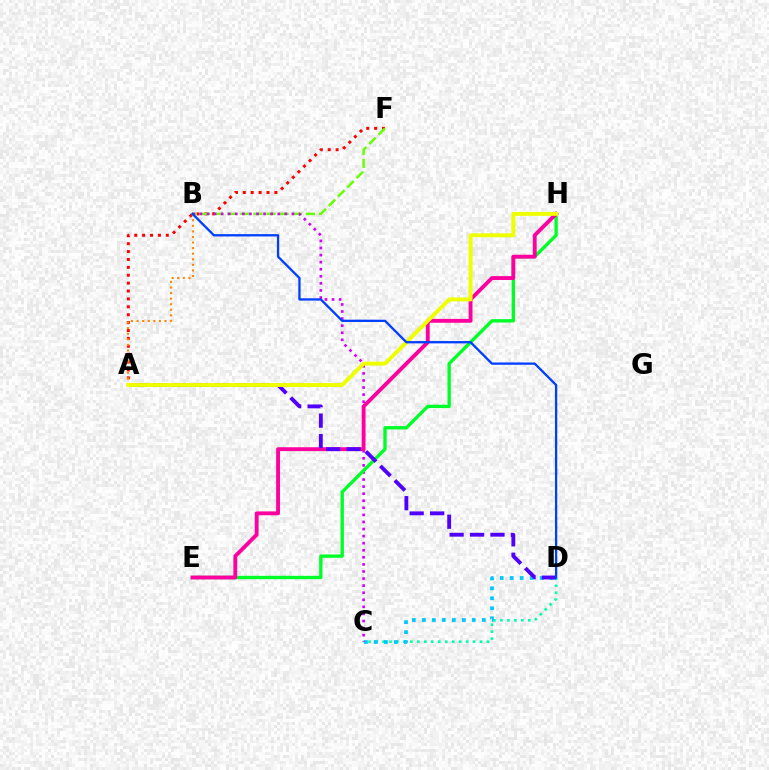{('A', 'F'): [{'color': '#ff0000', 'line_style': 'dotted', 'thickness': 2.14}], ('B', 'F'): [{'color': '#66ff00', 'line_style': 'dashed', 'thickness': 1.78}], ('C', 'D'): [{'color': '#00ffaf', 'line_style': 'dotted', 'thickness': 1.89}, {'color': '#00c7ff', 'line_style': 'dotted', 'thickness': 2.71}], ('B', 'C'): [{'color': '#d600ff', 'line_style': 'dotted', 'thickness': 1.92}], ('E', 'H'): [{'color': '#00ff27', 'line_style': 'solid', 'thickness': 2.41}, {'color': '#ff00a0', 'line_style': 'solid', 'thickness': 2.78}], ('A', 'B'): [{'color': '#ff8800', 'line_style': 'dotted', 'thickness': 1.52}], ('A', 'D'): [{'color': '#4f00ff', 'line_style': 'dashed', 'thickness': 2.78}], ('A', 'H'): [{'color': '#eeff00', 'line_style': 'solid', 'thickness': 2.82}], ('B', 'D'): [{'color': '#003fff', 'line_style': 'solid', 'thickness': 1.66}]}